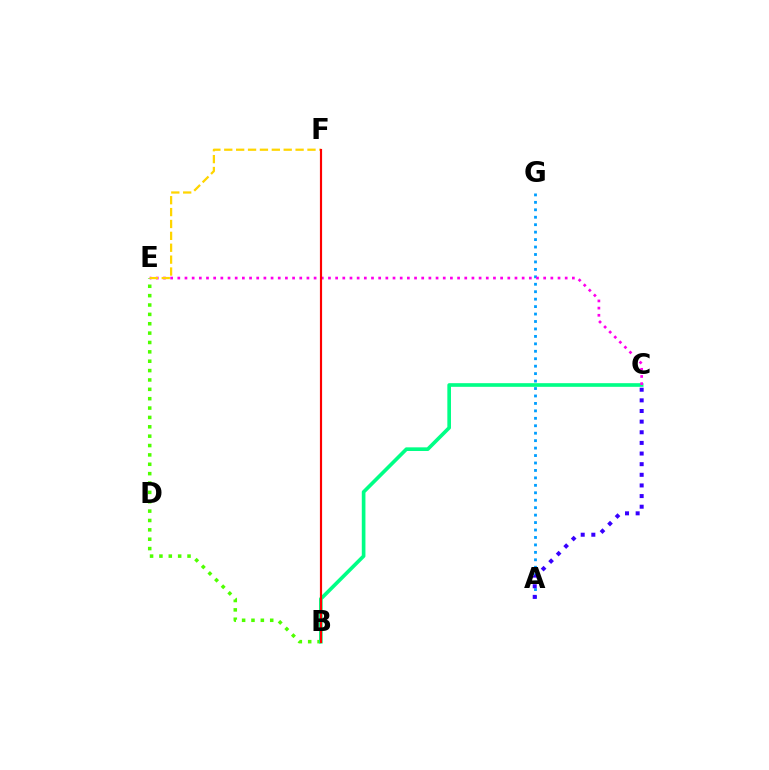{('B', 'E'): [{'color': '#4fff00', 'line_style': 'dotted', 'thickness': 2.55}], ('A', 'G'): [{'color': '#009eff', 'line_style': 'dotted', 'thickness': 2.02}], ('B', 'C'): [{'color': '#00ff86', 'line_style': 'solid', 'thickness': 2.63}], ('C', 'E'): [{'color': '#ff00ed', 'line_style': 'dotted', 'thickness': 1.95}], ('E', 'F'): [{'color': '#ffd500', 'line_style': 'dashed', 'thickness': 1.61}], ('A', 'C'): [{'color': '#3700ff', 'line_style': 'dotted', 'thickness': 2.89}], ('B', 'F'): [{'color': '#ff0000', 'line_style': 'solid', 'thickness': 1.56}]}